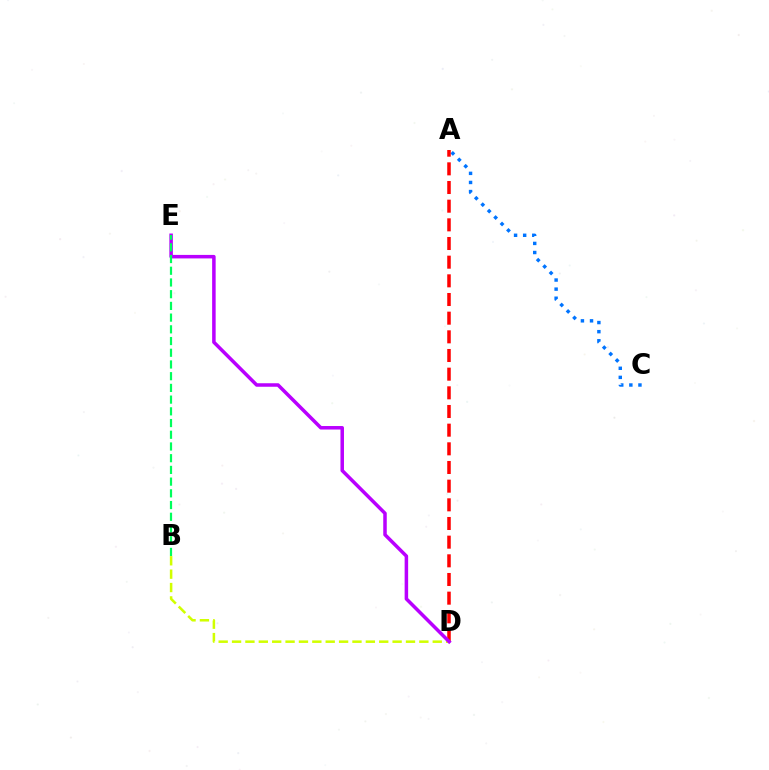{('B', 'D'): [{'color': '#d1ff00', 'line_style': 'dashed', 'thickness': 1.82}], ('A', 'C'): [{'color': '#0074ff', 'line_style': 'dotted', 'thickness': 2.47}], ('A', 'D'): [{'color': '#ff0000', 'line_style': 'dashed', 'thickness': 2.54}], ('D', 'E'): [{'color': '#b900ff', 'line_style': 'solid', 'thickness': 2.53}], ('B', 'E'): [{'color': '#00ff5c', 'line_style': 'dashed', 'thickness': 1.59}]}